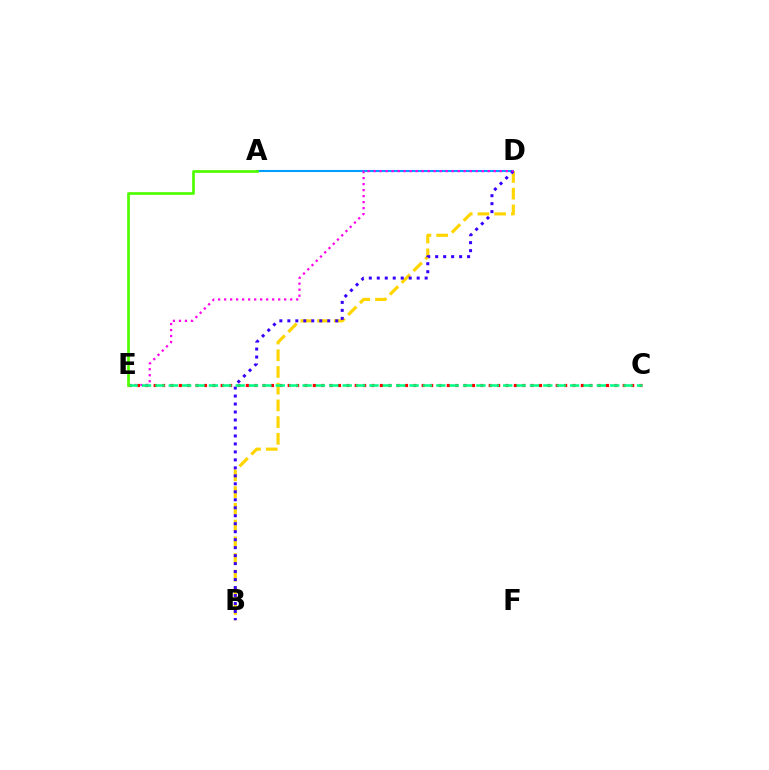{('A', 'D'): [{'color': '#009eff', 'line_style': 'solid', 'thickness': 1.5}], ('C', 'E'): [{'color': '#ff0000', 'line_style': 'dotted', 'thickness': 2.28}, {'color': '#00ff86', 'line_style': 'dashed', 'thickness': 1.82}], ('B', 'D'): [{'color': '#ffd500', 'line_style': 'dashed', 'thickness': 2.27}, {'color': '#3700ff', 'line_style': 'dotted', 'thickness': 2.17}], ('D', 'E'): [{'color': '#ff00ed', 'line_style': 'dotted', 'thickness': 1.63}], ('A', 'E'): [{'color': '#4fff00', 'line_style': 'solid', 'thickness': 1.94}]}